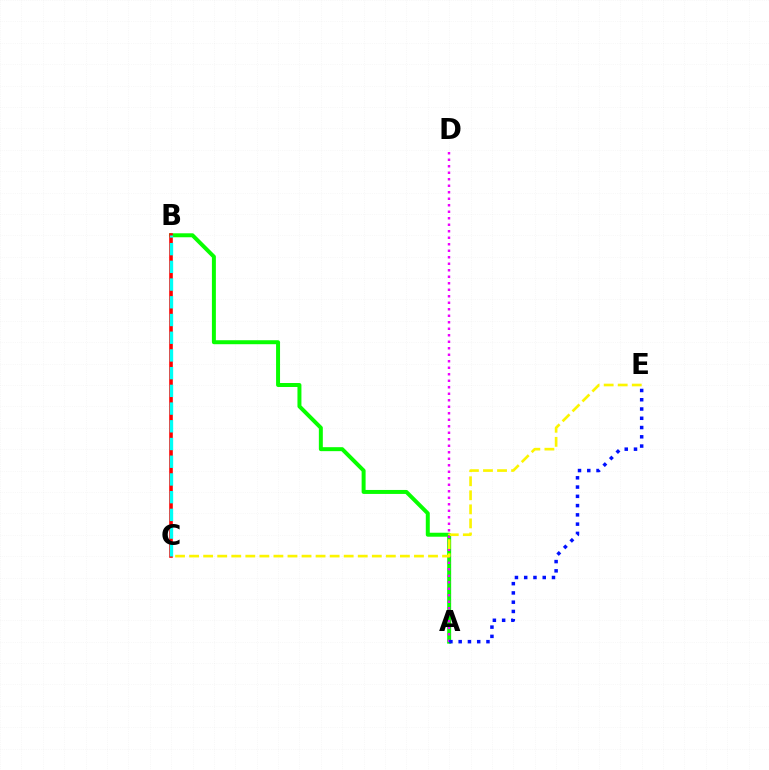{('A', 'B'): [{'color': '#08ff00', 'line_style': 'solid', 'thickness': 2.86}], ('B', 'C'): [{'color': '#ff0000', 'line_style': 'solid', 'thickness': 2.6}, {'color': '#00fff6', 'line_style': 'dashed', 'thickness': 2.41}], ('A', 'D'): [{'color': '#ee00ff', 'line_style': 'dotted', 'thickness': 1.77}], ('C', 'E'): [{'color': '#fcf500', 'line_style': 'dashed', 'thickness': 1.91}], ('A', 'E'): [{'color': '#0010ff', 'line_style': 'dotted', 'thickness': 2.52}]}